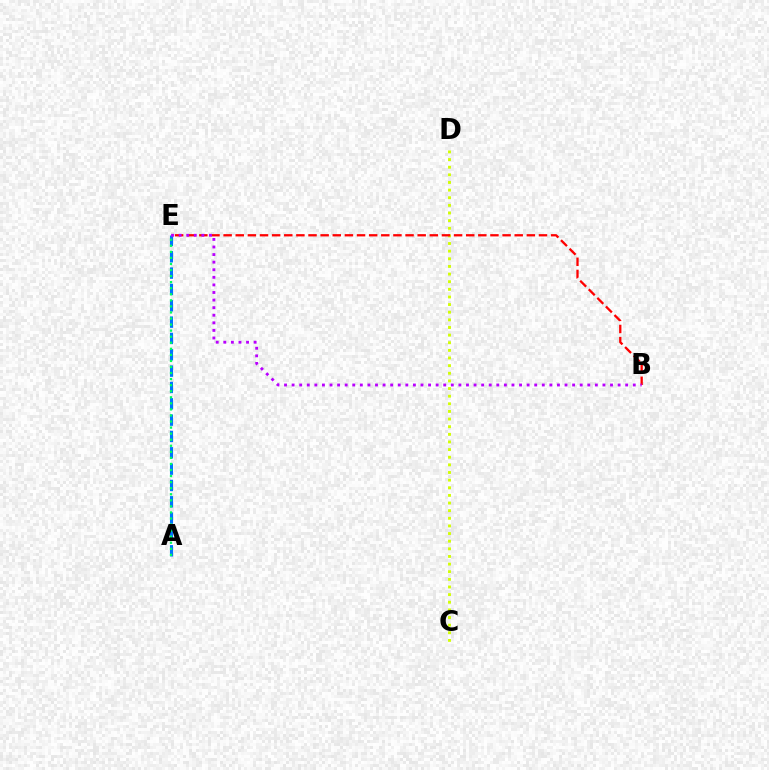{('C', 'D'): [{'color': '#d1ff00', 'line_style': 'dotted', 'thickness': 2.07}], ('B', 'E'): [{'color': '#ff0000', 'line_style': 'dashed', 'thickness': 1.65}, {'color': '#b900ff', 'line_style': 'dotted', 'thickness': 2.06}], ('A', 'E'): [{'color': '#0074ff', 'line_style': 'dashed', 'thickness': 2.22}, {'color': '#00ff5c', 'line_style': 'dotted', 'thickness': 1.65}]}